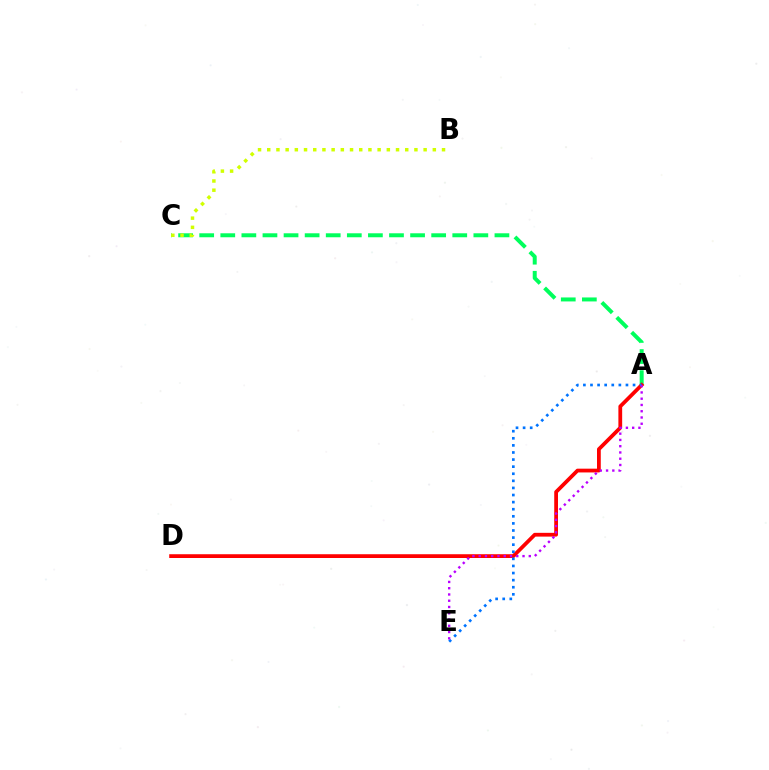{('A', 'C'): [{'color': '#00ff5c', 'line_style': 'dashed', 'thickness': 2.86}], ('B', 'C'): [{'color': '#d1ff00', 'line_style': 'dotted', 'thickness': 2.5}], ('A', 'D'): [{'color': '#ff0000', 'line_style': 'solid', 'thickness': 2.72}], ('A', 'E'): [{'color': '#0074ff', 'line_style': 'dotted', 'thickness': 1.93}, {'color': '#b900ff', 'line_style': 'dotted', 'thickness': 1.7}]}